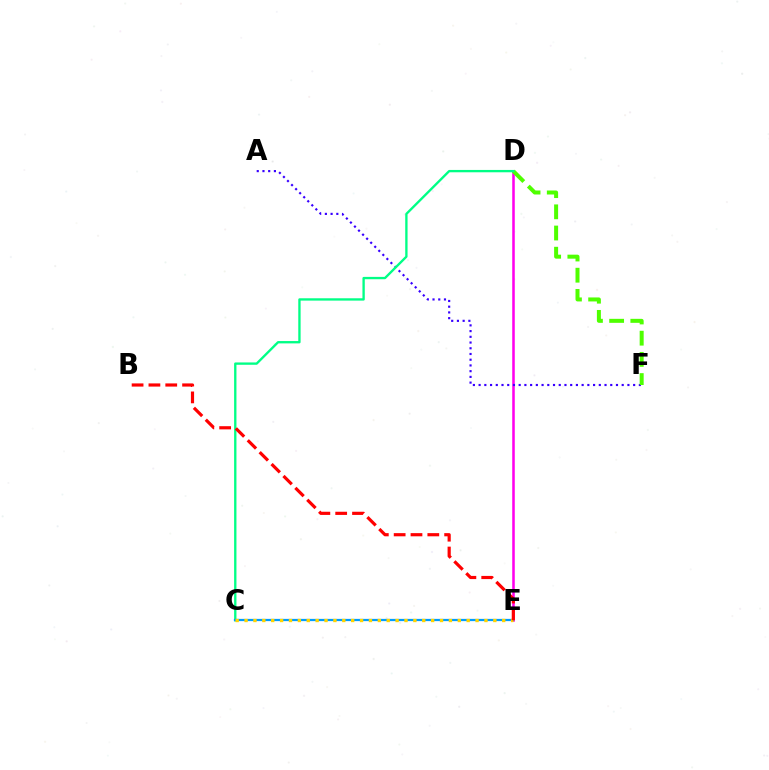{('D', 'E'): [{'color': '#ff00ed', 'line_style': 'solid', 'thickness': 1.84}], ('A', 'F'): [{'color': '#3700ff', 'line_style': 'dotted', 'thickness': 1.56}], ('D', 'F'): [{'color': '#4fff00', 'line_style': 'dashed', 'thickness': 2.88}], ('C', 'D'): [{'color': '#00ff86', 'line_style': 'solid', 'thickness': 1.68}], ('C', 'E'): [{'color': '#009eff', 'line_style': 'solid', 'thickness': 1.62}, {'color': '#ffd500', 'line_style': 'dotted', 'thickness': 2.41}], ('B', 'E'): [{'color': '#ff0000', 'line_style': 'dashed', 'thickness': 2.29}]}